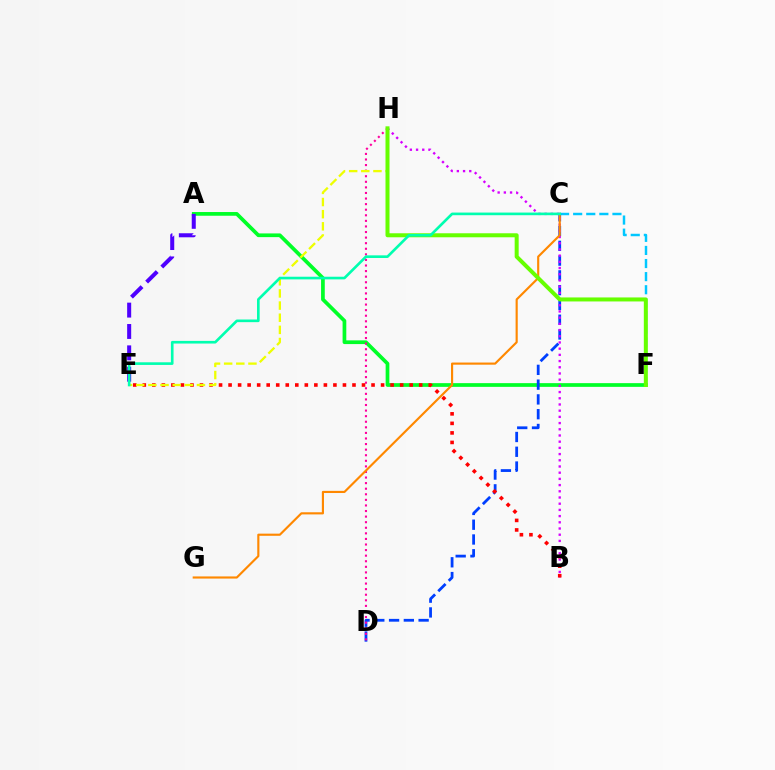{('C', 'F'): [{'color': '#00c7ff', 'line_style': 'dashed', 'thickness': 1.78}], ('A', 'F'): [{'color': '#00ff27', 'line_style': 'solid', 'thickness': 2.67}], ('C', 'D'): [{'color': '#003fff', 'line_style': 'dashed', 'thickness': 2.01}], ('A', 'E'): [{'color': '#4f00ff', 'line_style': 'dashed', 'thickness': 2.9}], ('D', 'H'): [{'color': '#ff00a0', 'line_style': 'dotted', 'thickness': 1.52}], ('B', 'H'): [{'color': '#d600ff', 'line_style': 'dotted', 'thickness': 1.69}], ('C', 'G'): [{'color': '#ff8800', 'line_style': 'solid', 'thickness': 1.54}], ('B', 'E'): [{'color': '#ff0000', 'line_style': 'dotted', 'thickness': 2.59}], ('E', 'H'): [{'color': '#eeff00', 'line_style': 'dashed', 'thickness': 1.65}], ('F', 'H'): [{'color': '#66ff00', 'line_style': 'solid', 'thickness': 2.88}], ('C', 'E'): [{'color': '#00ffaf', 'line_style': 'solid', 'thickness': 1.9}]}